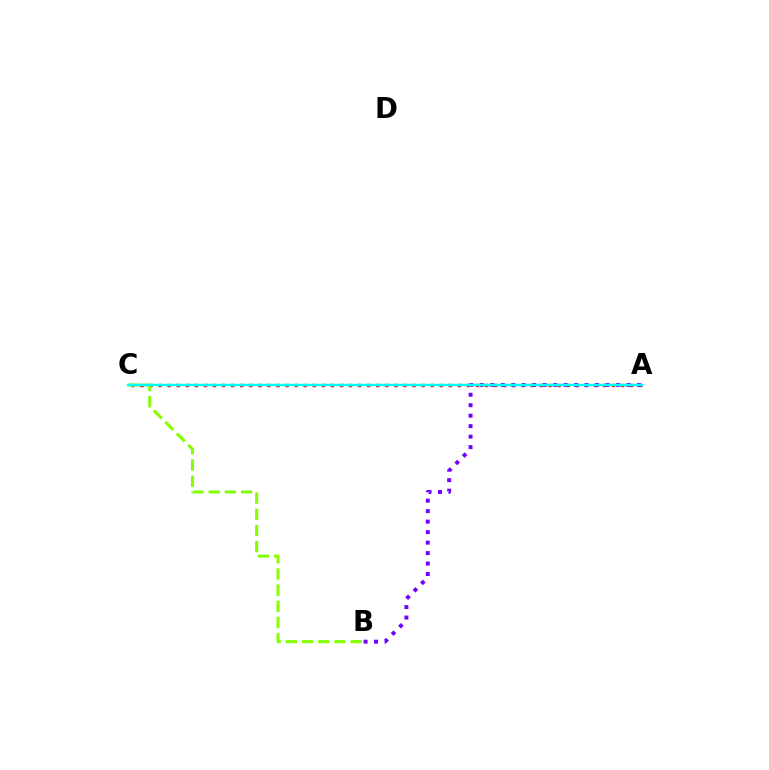{('A', 'C'): [{'color': '#ff0000', 'line_style': 'dotted', 'thickness': 2.46}, {'color': '#00fff6', 'line_style': 'solid', 'thickness': 1.79}], ('B', 'C'): [{'color': '#84ff00', 'line_style': 'dashed', 'thickness': 2.2}], ('A', 'B'): [{'color': '#7200ff', 'line_style': 'dotted', 'thickness': 2.85}]}